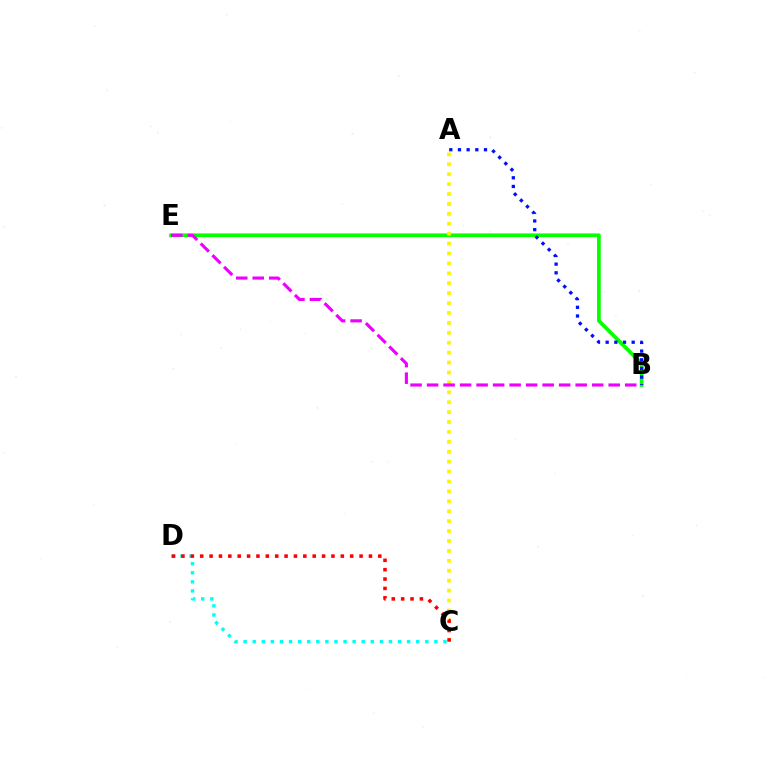{('B', 'E'): [{'color': '#08ff00', 'line_style': 'solid', 'thickness': 2.67}, {'color': '#ee00ff', 'line_style': 'dashed', 'thickness': 2.24}], ('C', 'D'): [{'color': '#00fff6', 'line_style': 'dotted', 'thickness': 2.47}, {'color': '#ff0000', 'line_style': 'dotted', 'thickness': 2.55}], ('A', 'C'): [{'color': '#fcf500', 'line_style': 'dotted', 'thickness': 2.69}], ('A', 'B'): [{'color': '#0010ff', 'line_style': 'dotted', 'thickness': 2.36}]}